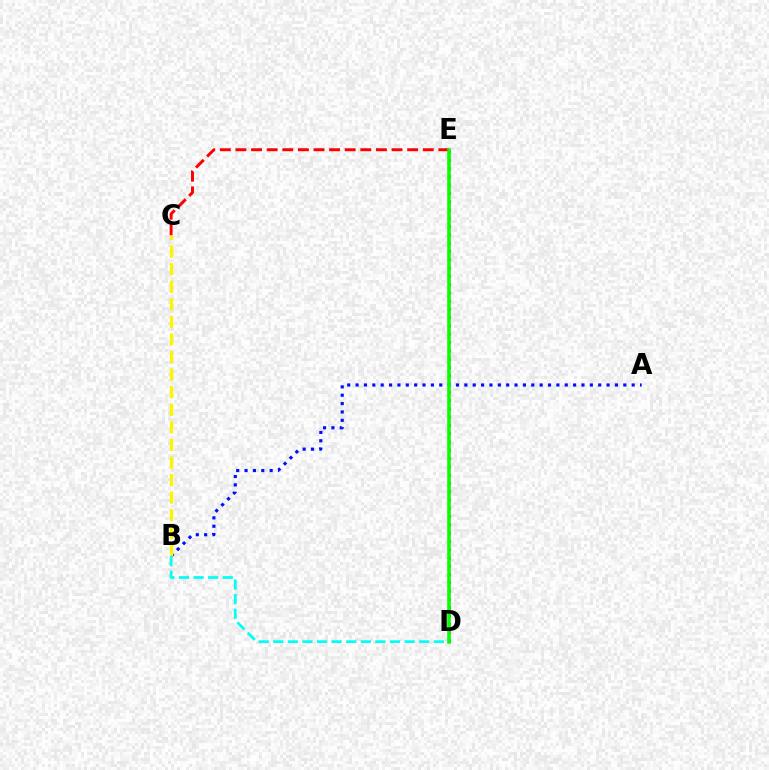{('C', 'E'): [{'color': '#ff0000', 'line_style': 'dashed', 'thickness': 2.12}], ('A', 'B'): [{'color': '#0010ff', 'line_style': 'dotted', 'thickness': 2.27}], ('D', 'E'): [{'color': '#ee00ff', 'line_style': 'dotted', 'thickness': 2.25}, {'color': '#08ff00', 'line_style': 'solid', 'thickness': 2.57}], ('B', 'C'): [{'color': '#fcf500', 'line_style': 'dashed', 'thickness': 2.39}], ('B', 'D'): [{'color': '#00fff6', 'line_style': 'dashed', 'thickness': 1.98}]}